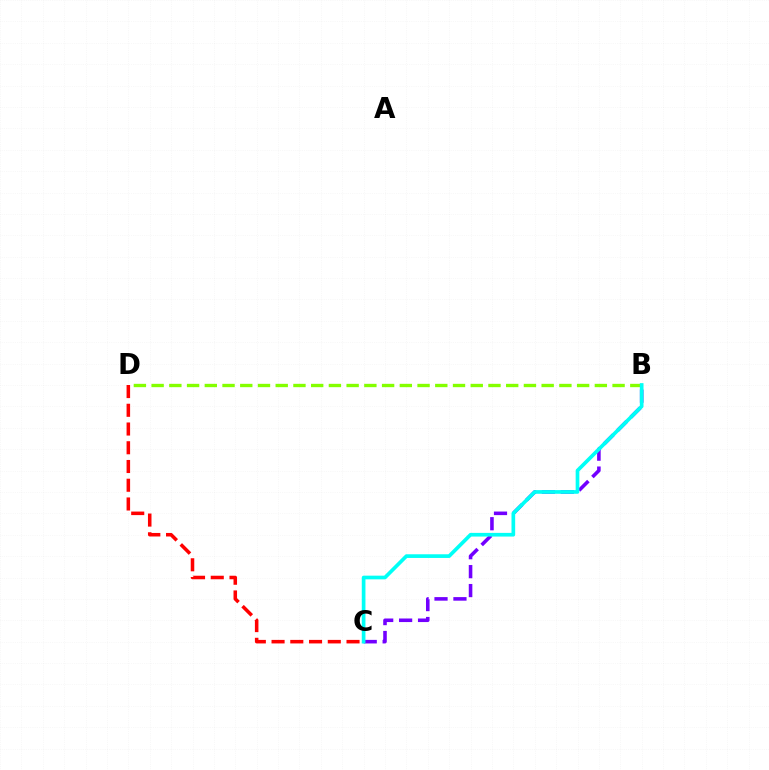{('B', 'C'): [{'color': '#7200ff', 'line_style': 'dashed', 'thickness': 2.57}, {'color': '#00fff6', 'line_style': 'solid', 'thickness': 2.65}], ('B', 'D'): [{'color': '#84ff00', 'line_style': 'dashed', 'thickness': 2.41}], ('C', 'D'): [{'color': '#ff0000', 'line_style': 'dashed', 'thickness': 2.55}]}